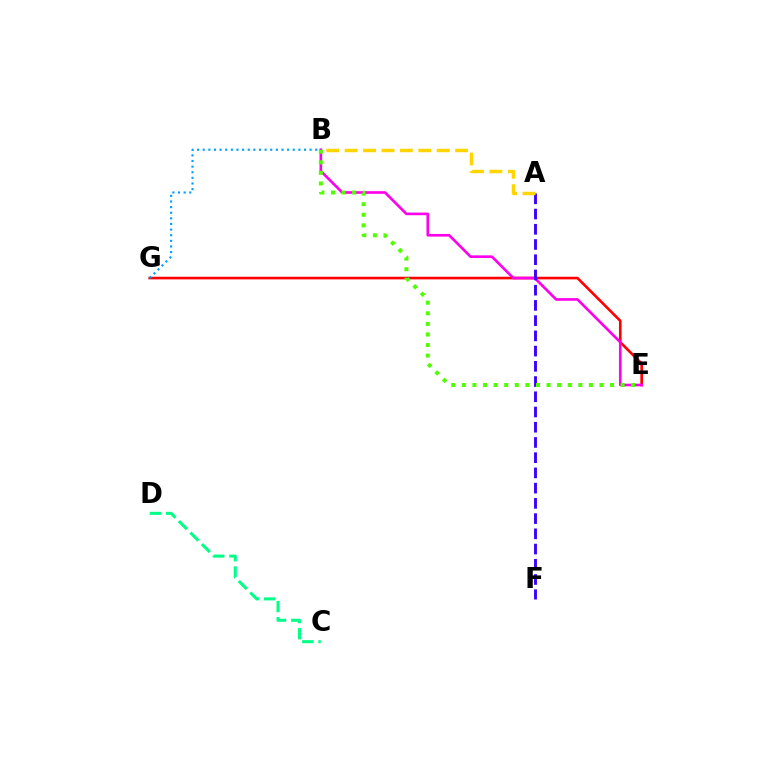{('C', 'D'): [{'color': '#00ff86', 'line_style': 'dashed', 'thickness': 2.2}], ('E', 'G'): [{'color': '#ff0000', 'line_style': 'solid', 'thickness': 1.9}], ('B', 'G'): [{'color': '#009eff', 'line_style': 'dotted', 'thickness': 1.53}], ('B', 'E'): [{'color': '#ff00ed', 'line_style': 'solid', 'thickness': 1.9}, {'color': '#4fff00', 'line_style': 'dotted', 'thickness': 2.88}], ('A', 'F'): [{'color': '#3700ff', 'line_style': 'dashed', 'thickness': 2.07}], ('A', 'B'): [{'color': '#ffd500', 'line_style': 'dashed', 'thickness': 2.5}]}